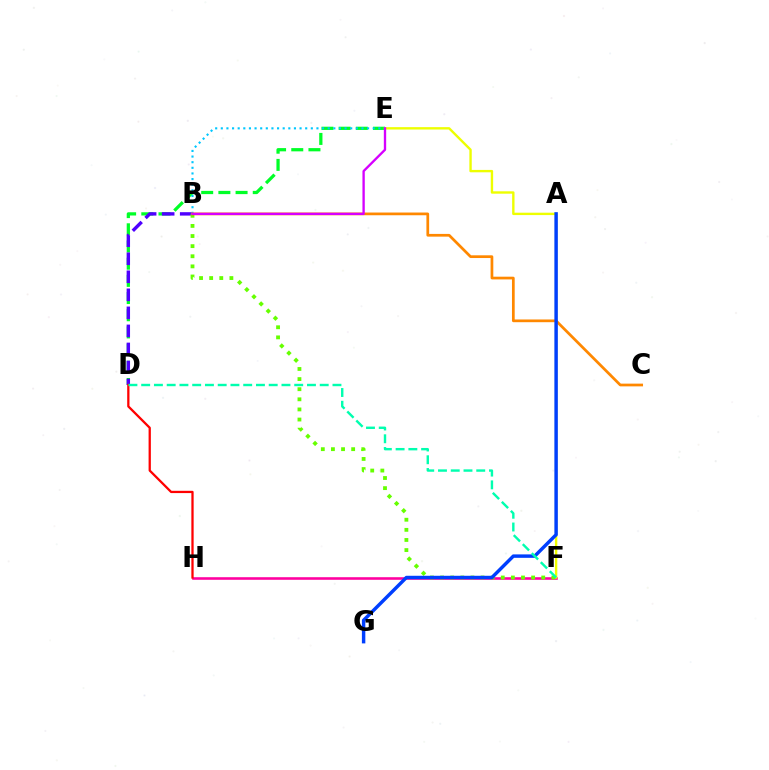{('D', 'E'): [{'color': '#00ff27', 'line_style': 'dashed', 'thickness': 2.33}], ('B', 'D'): [{'color': '#4f00ff', 'line_style': 'dashed', 'thickness': 2.45}], ('F', 'H'): [{'color': '#ff00a0', 'line_style': 'solid', 'thickness': 1.86}], ('E', 'F'): [{'color': '#eeff00', 'line_style': 'solid', 'thickness': 1.72}], ('B', 'F'): [{'color': '#66ff00', 'line_style': 'dotted', 'thickness': 2.75}], ('D', 'H'): [{'color': '#ff0000', 'line_style': 'solid', 'thickness': 1.64}], ('B', 'E'): [{'color': '#00c7ff', 'line_style': 'dotted', 'thickness': 1.53}, {'color': '#d600ff', 'line_style': 'solid', 'thickness': 1.68}], ('B', 'C'): [{'color': '#ff8800', 'line_style': 'solid', 'thickness': 1.96}], ('A', 'G'): [{'color': '#003fff', 'line_style': 'solid', 'thickness': 2.48}], ('D', 'F'): [{'color': '#00ffaf', 'line_style': 'dashed', 'thickness': 1.73}]}